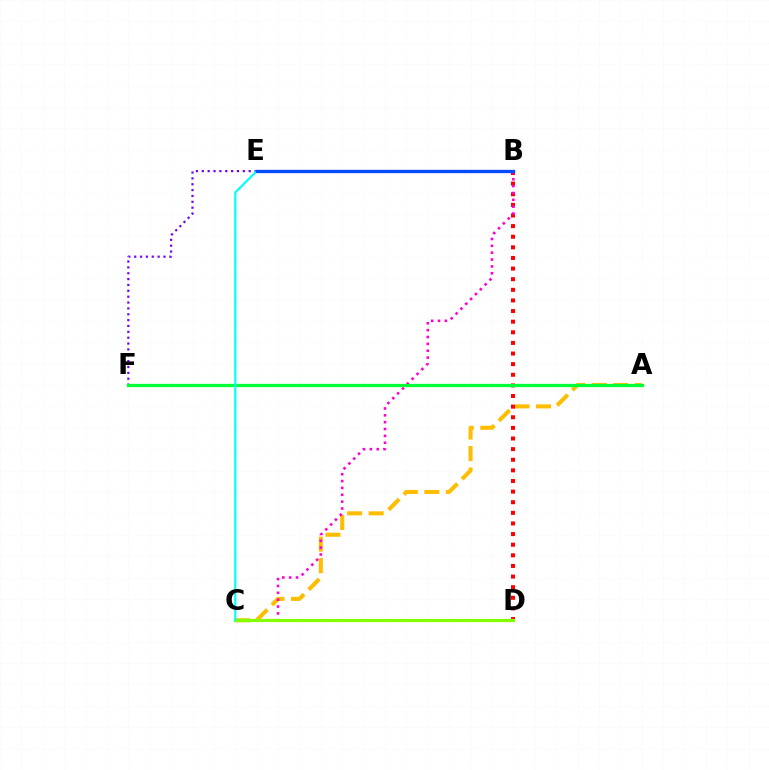{('A', 'C'): [{'color': '#ffbd00', 'line_style': 'dashed', 'thickness': 2.92}], ('E', 'F'): [{'color': '#7200ff', 'line_style': 'dotted', 'thickness': 1.59}], ('B', 'D'): [{'color': '#ff0000', 'line_style': 'dotted', 'thickness': 2.89}], ('B', 'C'): [{'color': '#ff00cf', 'line_style': 'dotted', 'thickness': 1.86}], ('C', 'D'): [{'color': '#84ff00', 'line_style': 'solid', 'thickness': 2.3}], ('A', 'F'): [{'color': '#00ff39', 'line_style': 'solid', 'thickness': 2.36}], ('C', 'E'): [{'color': '#00fff6', 'line_style': 'solid', 'thickness': 1.55}], ('B', 'E'): [{'color': '#004bff', 'line_style': 'solid', 'thickness': 2.39}]}